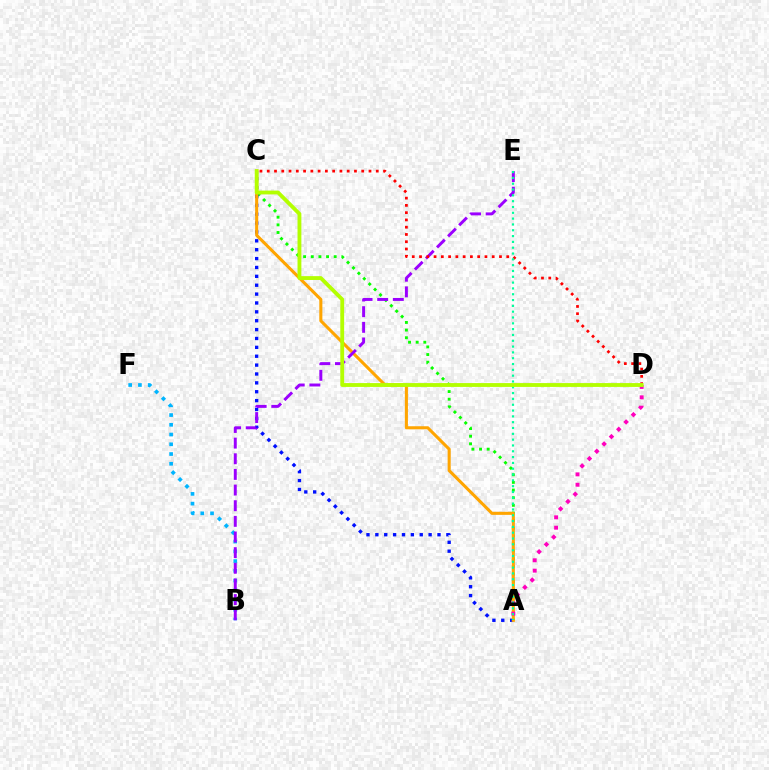{('A', 'C'): [{'color': '#08ff00', 'line_style': 'dotted', 'thickness': 2.08}, {'color': '#0010ff', 'line_style': 'dotted', 'thickness': 2.41}, {'color': '#ffa500', 'line_style': 'solid', 'thickness': 2.21}], ('B', 'F'): [{'color': '#00b5ff', 'line_style': 'dotted', 'thickness': 2.65}], ('B', 'E'): [{'color': '#9b00ff', 'line_style': 'dashed', 'thickness': 2.13}], ('A', 'D'): [{'color': '#ff00bd', 'line_style': 'dotted', 'thickness': 2.82}], ('C', 'D'): [{'color': '#ff0000', 'line_style': 'dotted', 'thickness': 1.97}, {'color': '#b3ff00', 'line_style': 'solid', 'thickness': 2.76}], ('A', 'E'): [{'color': '#00ff9d', 'line_style': 'dotted', 'thickness': 1.58}]}